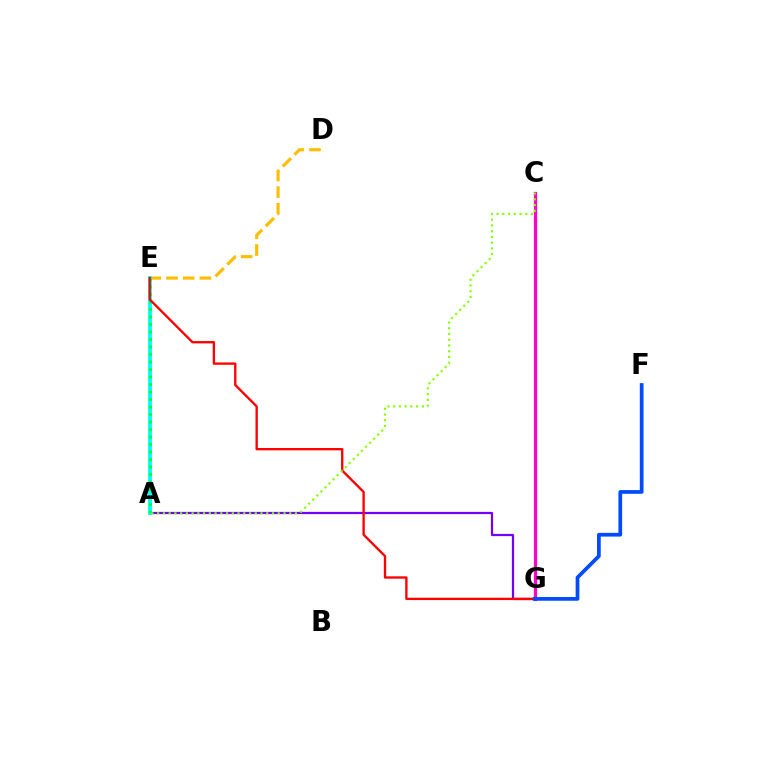{('A', 'G'): [{'color': '#7200ff', 'line_style': 'solid', 'thickness': 1.61}], ('D', 'E'): [{'color': '#ffbd00', 'line_style': 'dashed', 'thickness': 2.27}], ('A', 'E'): [{'color': '#00fff6', 'line_style': 'solid', 'thickness': 2.75}, {'color': '#00ff39', 'line_style': 'dotted', 'thickness': 2.04}], ('C', 'G'): [{'color': '#ff00cf', 'line_style': 'solid', 'thickness': 2.33}], ('E', 'G'): [{'color': '#ff0000', 'line_style': 'solid', 'thickness': 1.68}], ('F', 'G'): [{'color': '#004bff', 'line_style': 'solid', 'thickness': 2.68}], ('A', 'C'): [{'color': '#84ff00', 'line_style': 'dotted', 'thickness': 1.56}]}